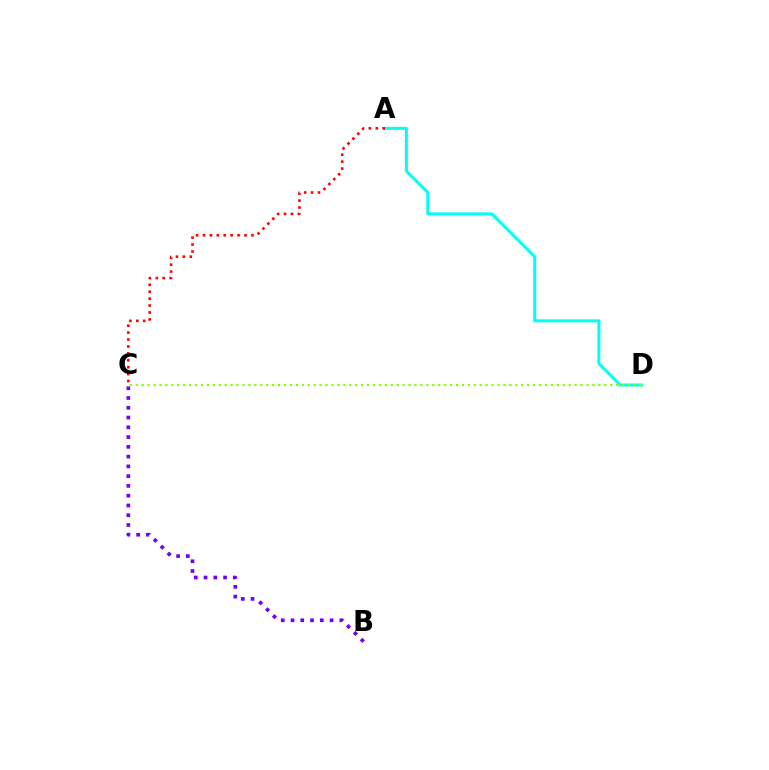{('A', 'D'): [{'color': '#00fff6', 'line_style': 'solid', 'thickness': 2.15}], ('B', 'C'): [{'color': '#7200ff', 'line_style': 'dotted', 'thickness': 2.65}], ('C', 'D'): [{'color': '#84ff00', 'line_style': 'dotted', 'thickness': 1.61}], ('A', 'C'): [{'color': '#ff0000', 'line_style': 'dotted', 'thickness': 1.88}]}